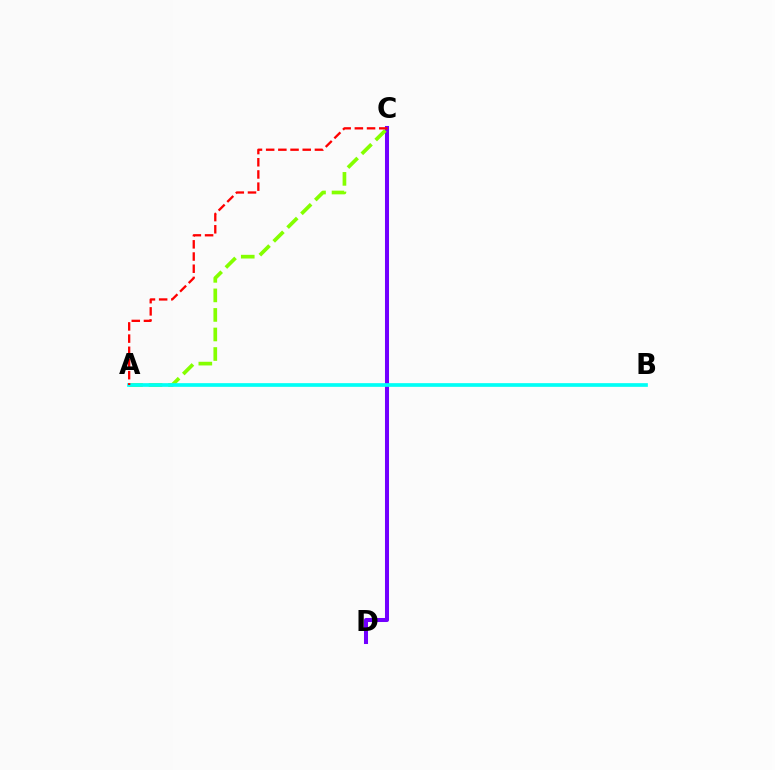{('C', 'D'): [{'color': '#7200ff', 'line_style': 'solid', 'thickness': 2.91}], ('A', 'C'): [{'color': '#84ff00', 'line_style': 'dashed', 'thickness': 2.65}, {'color': '#ff0000', 'line_style': 'dashed', 'thickness': 1.66}], ('A', 'B'): [{'color': '#00fff6', 'line_style': 'solid', 'thickness': 2.65}]}